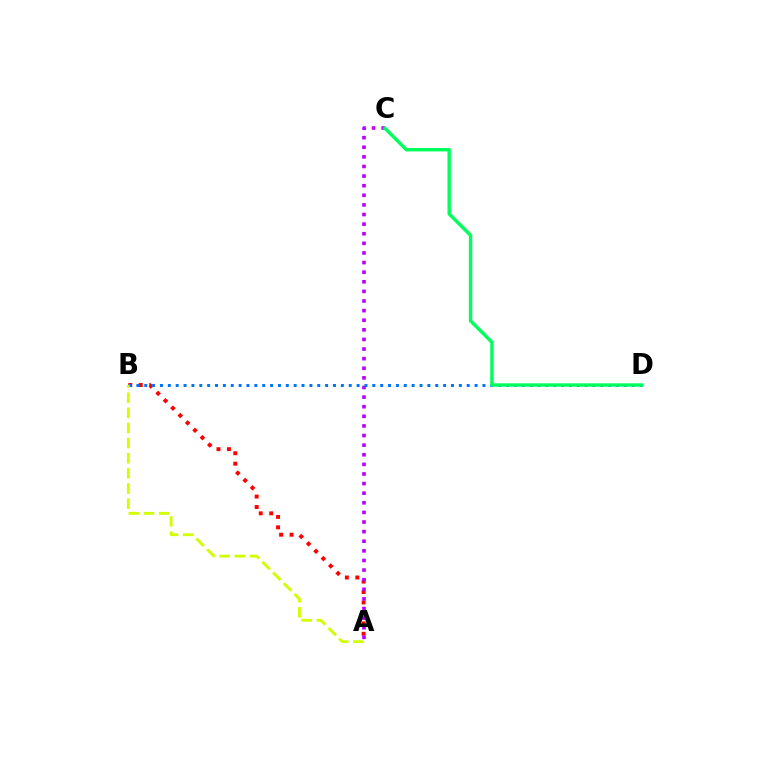{('A', 'B'): [{'color': '#ff0000', 'line_style': 'dotted', 'thickness': 2.83}, {'color': '#d1ff00', 'line_style': 'dashed', 'thickness': 2.06}], ('A', 'C'): [{'color': '#b900ff', 'line_style': 'dotted', 'thickness': 2.61}], ('B', 'D'): [{'color': '#0074ff', 'line_style': 'dotted', 'thickness': 2.14}], ('C', 'D'): [{'color': '#00ff5c', 'line_style': 'solid', 'thickness': 2.46}]}